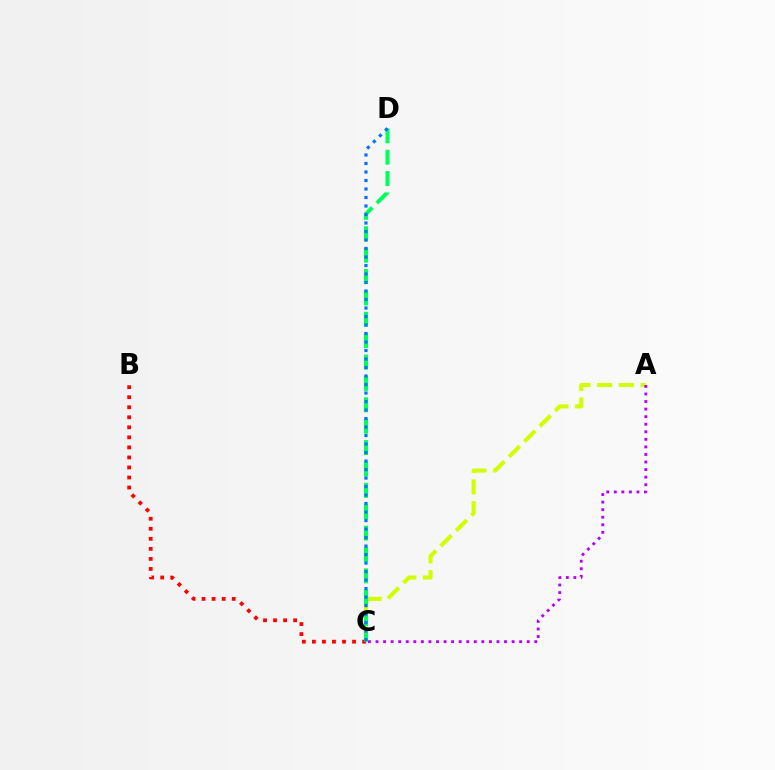{('A', 'C'): [{'color': '#d1ff00', 'line_style': 'dashed', 'thickness': 2.95}, {'color': '#b900ff', 'line_style': 'dotted', 'thickness': 2.05}], ('B', 'C'): [{'color': '#ff0000', 'line_style': 'dotted', 'thickness': 2.73}], ('C', 'D'): [{'color': '#00ff5c', 'line_style': 'dashed', 'thickness': 2.9}, {'color': '#0074ff', 'line_style': 'dotted', 'thickness': 2.31}]}